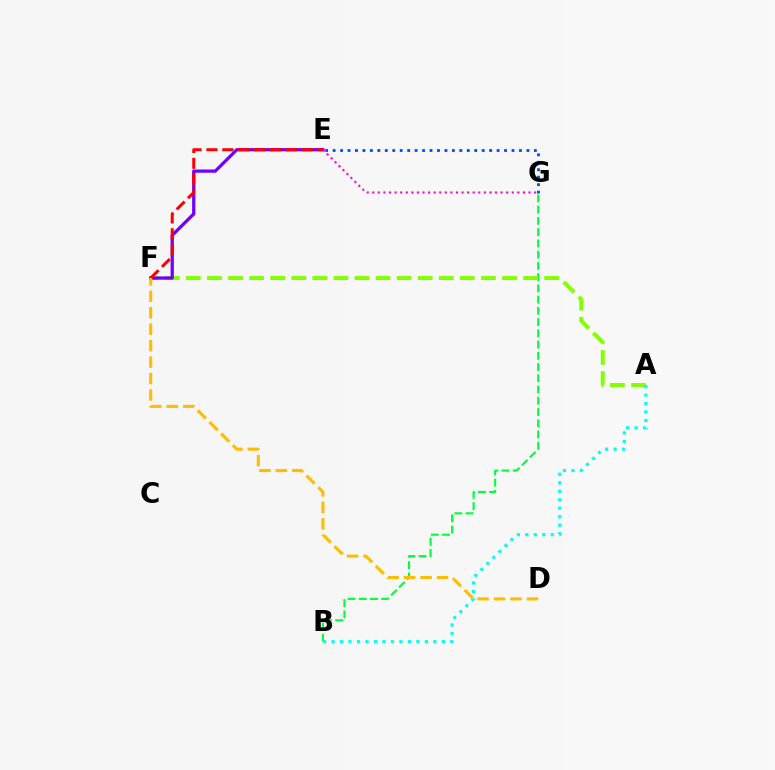{('B', 'G'): [{'color': '#00ff39', 'line_style': 'dashed', 'thickness': 1.53}], ('A', 'F'): [{'color': '#84ff00', 'line_style': 'dashed', 'thickness': 2.86}], ('E', 'F'): [{'color': '#7200ff', 'line_style': 'solid', 'thickness': 2.34}, {'color': '#ff0000', 'line_style': 'dashed', 'thickness': 2.16}], ('E', 'G'): [{'color': '#ff00cf', 'line_style': 'dotted', 'thickness': 1.52}, {'color': '#004bff', 'line_style': 'dotted', 'thickness': 2.03}], ('A', 'B'): [{'color': '#00fff6', 'line_style': 'dotted', 'thickness': 2.31}], ('D', 'F'): [{'color': '#ffbd00', 'line_style': 'dashed', 'thickness': 2.24}]}